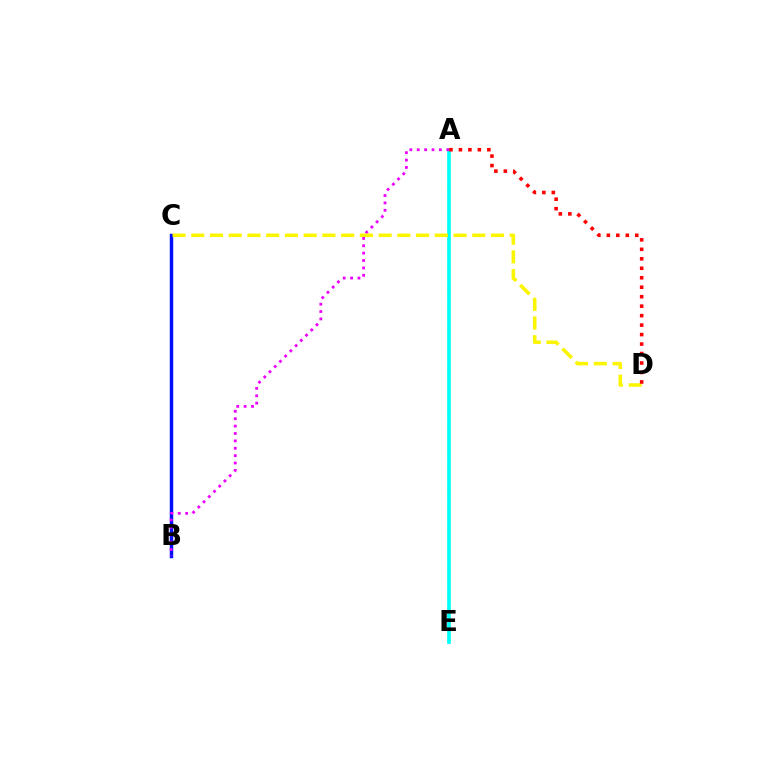{('A', 'E'): [{'color': '#08ff00', 'line_style': 'dotted', 'thickness': 1.56}, {'color': '#00fff6', 'line_style': 'solid', 'thickness': 2.64}], ('B', 'C'): [{'color': '#0010ff', 'line_style': 'solid', 'thickness': 2.48}], ('A', 'B'): [{'color': '#ee00ff', 'line_style': 'dotted', 'thickness': 2.01}], ('C', 'D'): [{'color': '#fcf500', 'line_style': 'dashed', 'thickness': 2.54}], ('A', 'D'): [{'color': '#ff0000', 'line_style': 'dotted', 'thickness': 2.57}]}